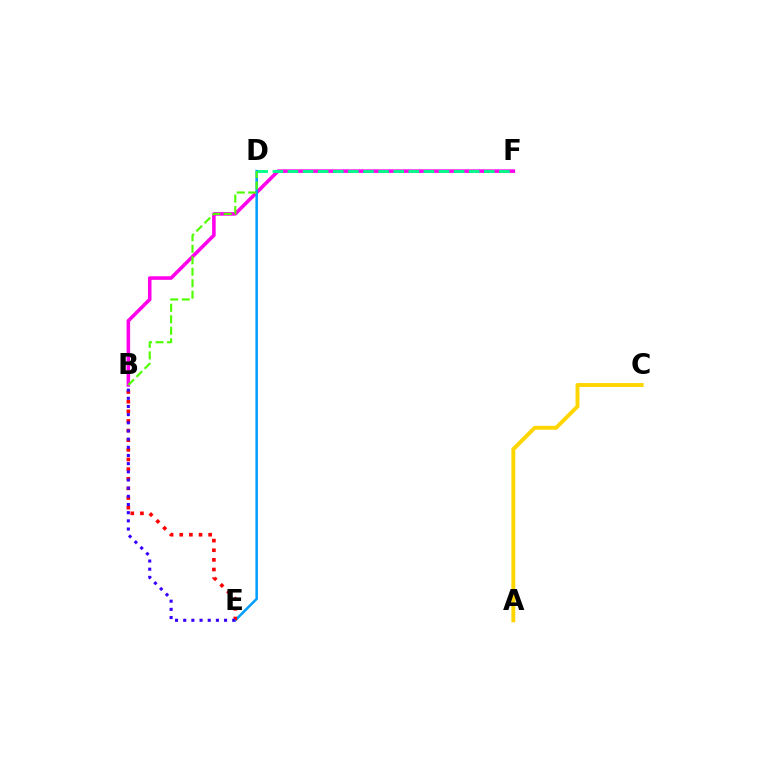{('B', 'F'): [{'color': '#ff00ed', 'line_style': 'solid', 'thickness': 2.56}], ('D', 'E'): [{'color': '#009eff', 'line_style': 'solid', 'thickness': 1.83}], ('B', 'E'): [{'color': '#ff0000', 'line_style': 'dotted', 'thickness': 2.62}, {'color': '#3700ff', 'line_style': 'dotted', 'thickness': 2.22}], ('B', 'D'): [{'color': '#4fff00', 'line_style': 'dashed', 'thickness': 1.56}], ('A', 'C'): [{'color': '#ffd500', 'line_style': 'solid', 'thickness': 2.82}], ('D', 'F'): [{'color': '#00ff86', 'line_style': 'dashed', 'thickness': 2.05}]}